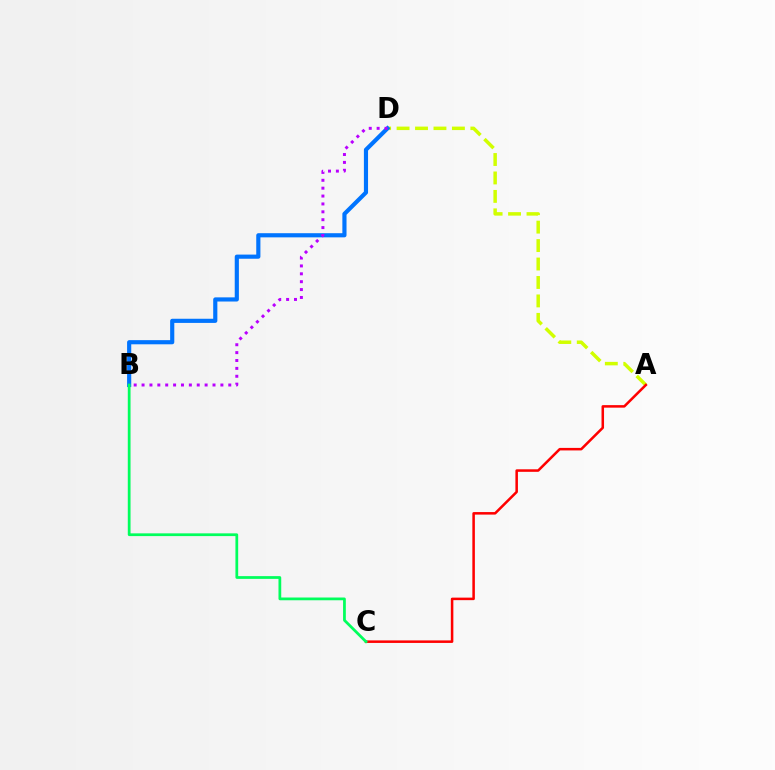{('A', 'D'): [{'color': '#d1ff00', 'line_style': 'dashed', 'thickness': 2.51}], ('B', 'D'): [{'color': '#0074ff', 'line_style': 'solid', 'thickness': 2.99}, {'color': '#b900ff', 'line_style': 'dotted', 'thickness': 2.14}], ('A', 'C'): [{'color': '#ff0000', 'line_style': 'solid', 'thickness': 1.82}], ('B', 'C'): [{'color': '#00ff5c', 'line_style': 'solid', 'thickness': 1.98}]}